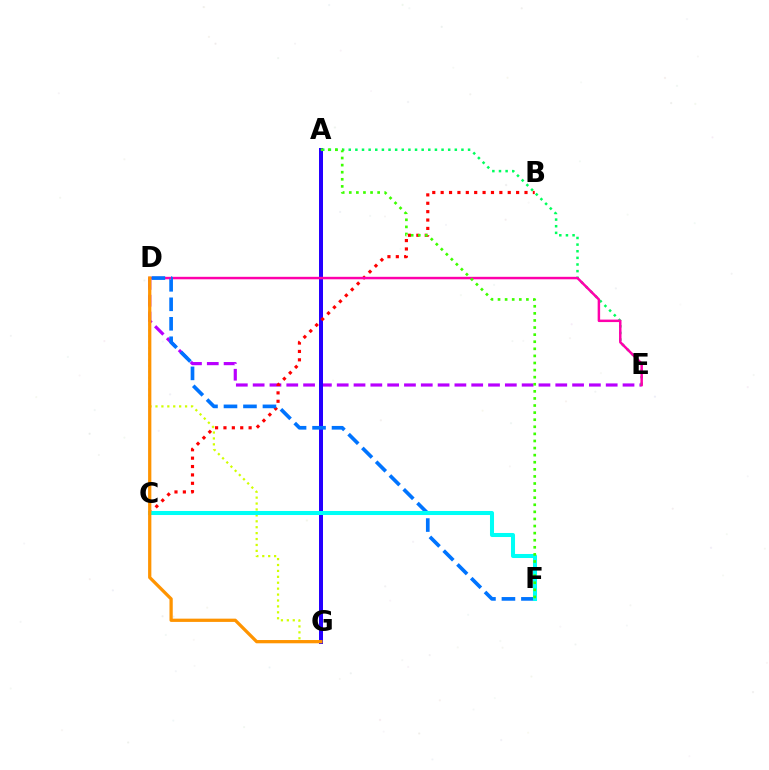{('D', 'E'): [{'color': '#b900ff', 'line_style': 'dashed', 'thickness': 2.28}, {'color': '#ff00ac', 'line_style': 'solid', 'thickness': 1.78}], ('A', 'E'): [{'color': '#00ff5c', 'line_style': 'dotted', 'thickness': 1.8}], ('A', 'G'): [{'color': '#2500ff', 'line_style': 'solid', 'thickness': 2.87}], ('B', 'C'): [{'color': '#ff0000', 'line_style': 'dotted', 'thickness': 2.28}], ('D', 'G'): [{'color': '#d1ff00', 'line_style': 'dotted', 'thickness': 1.61}, {'color': '#ff9400', 'line_style': 'solid', 'thickness': 2.35}], ('D', 'F'): [{'color': '#0074ff', 'line_style': 'dashed', 'thickness': 2.65}], ('C', 'F'): [{'color': '#00fff6', 'line_style': 'solid', 'thickness': 2.91}], ('A', 'F'): [{'color': '#3dff00', 'line_style': 'dotted', 'thickness': 1.93}]}